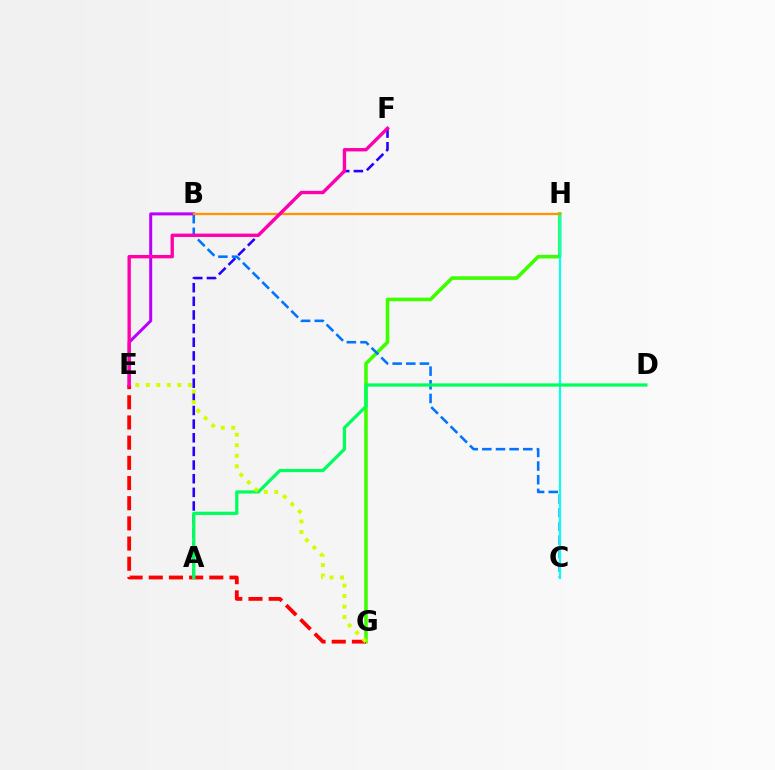{('G', 'H'): [{'color': '#3dff00', 'line_style': 'solid', 'thickness': 2.59}], ('A', 'F'): [{'color': '#2500ff', 'line_style': 'dashed', 'thickness': 1.85}], ('E', 'G'): [{'color': '#ff0000', 'line_style': 'dashed', 'thickness': 2.74}, {'color': '#d1ff00', 'line_style': 'dotted', 'thickness': 2.86}], ('B', 'C'): [{'color': '#0074ff', 'line_style': 'dashed', 'thickness': 1.85}], ('B', 'E'): [{'color': '#b900ff', 'line_style': 'solid', 'thickness': 2.16}], ('C', 'H'): [{'color': '#00fff6', 'line_style': 'solid', 'thickness': 1.54}], ('B', 'H'): [{'color': '#ff9400', 'line_style': 'solid', 'thickness': 1.65}], ('A', 'D'): [{'color': '#00ff5c', 'line_style': 'solid', 'thickness': 2.33}], ('E', 'F'): [{'color': '#ff00ac', 'line_style': 'solid', 'thickness': 2.42}]}